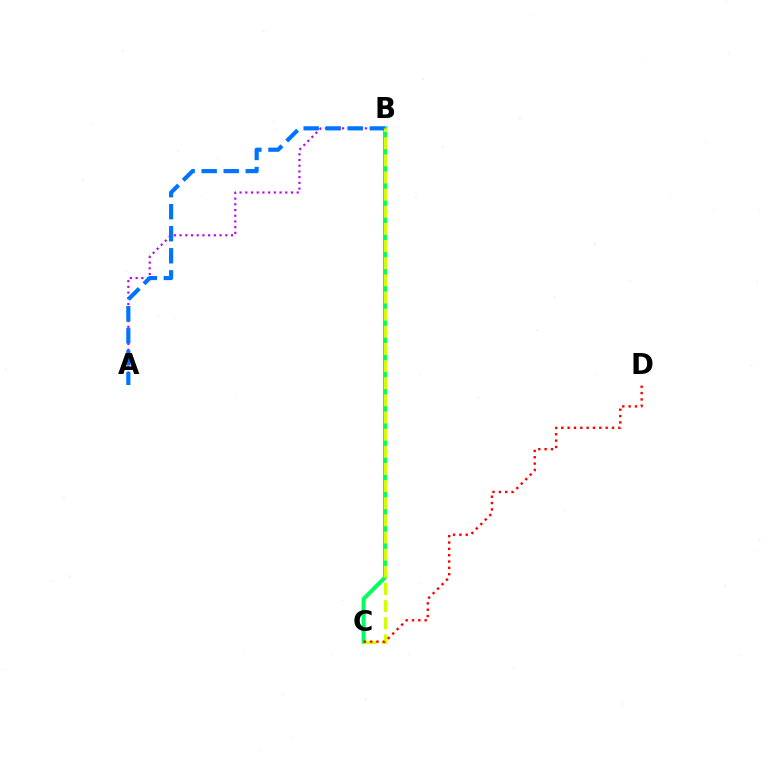{('B', 'C'): [{'color': '#00ff5c', 'line_style': 'solid', 'thickness': 2.91}, {'color': '#d1ff00', 'line_style': 'dashed', 'thickness': 2.33}], ('A', 'B'): [{'color': '#b900ff', 'line_style': 'dotted', 'thickness': 1.55}, {'color': '#0074ff', 'line_style': 'dashed', 'thickness': 2.99}], ('C', 'D'): [{'color': '#ff0000', 'line_style': 'dotted', 'thickness': 1.72}]}